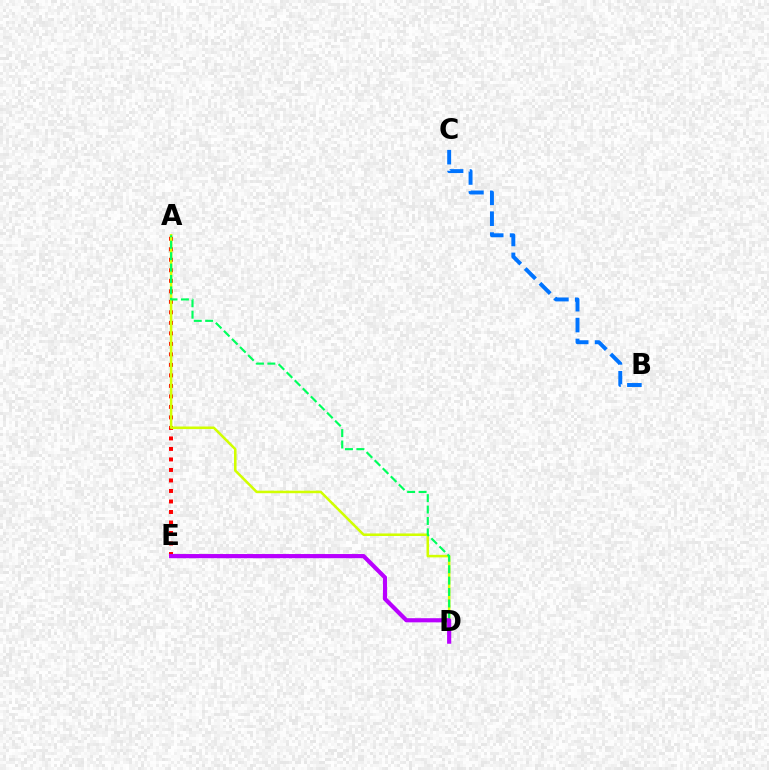{('A', 'E'): [{'color': '#ff0000', 'line_style': 'dotted', 'thickness': 2.86}], ('B', 'C'): [{'color': '#0074ff', 'line_style': 'dashed', 'thickness': 2.83}], ('A', 'D'): [{'color': '#d1ff00', 'line_style': 'solid', 'thickness': 1.83}, {'color': '#00ff5c', 'line_style': 'dashed', 'thickness': 1.55}], ('D', 'E'): [{'color': '#b900ff', 'line_style': 'solid', 'thickness': 3.0}]}